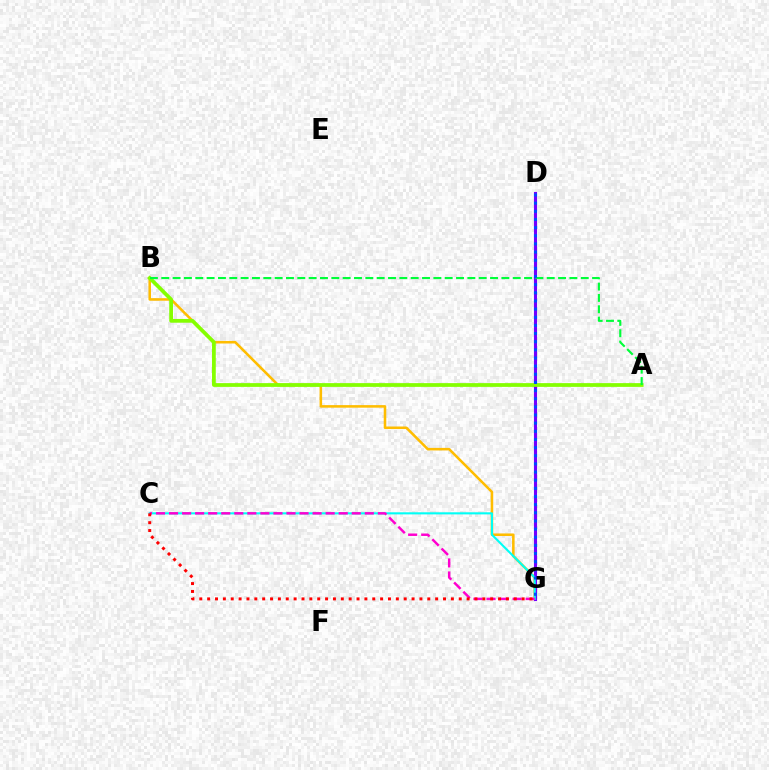{('B', 'G'): [{'color': '#ffbd00', 'line_style': 'solid', 'thickness': 1.84}], ('D', 'G'): [{'color': '#7200ff', 'line_style': 'solid', 'thickness': 2.23}, {'color': '#004bff', 'line_style': 'dotted', 'thickness': 2.21}], ('C', 'G'): [{'color': '#00fff6', 'line_style': 'solid', 'thickness': 1.51}, {'color': '#ff00cf', 'line_style': 'dashed', 'thickness': 1.77}, {'color': '#ff0000', 'line_style': 'dotted', 'thickness': 2.14}], ('A', 'B'): [{'color': '#84ff00', 'line_style': 'solid', 'thickness': 2.7}, {'color': '#00ff39', 'line_style': 'dashed', 'thickness': 1.54}]}